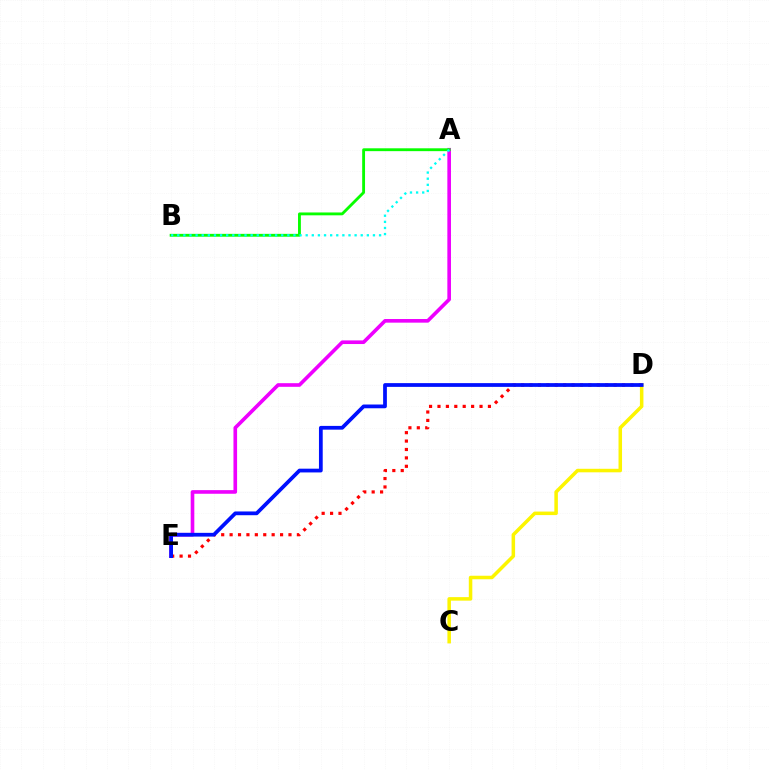{('A', 'E'): [{'color': '#ee00ff', 'line_style': 'solid', 'thickness': 2.62}], ('C', 'D'): [{'color': '#fcf500', 'line_style': 'solid', 'thickness': 2.53}], ('A', 'B'): [{'color': '#08ff00', 'line_style': 'solid', 'thickness': 2.05}, {'color': '#00fff6', 'line_style': 'dotted', 'thickness': 1.66}], ('D', 'E'): [{'color': '#ff0000', 'line_style': 'dotted', 'thickness': 2.28}, {'color': '#0010ff', 'line_style': 'solid', 'thickness': 2.7}]}